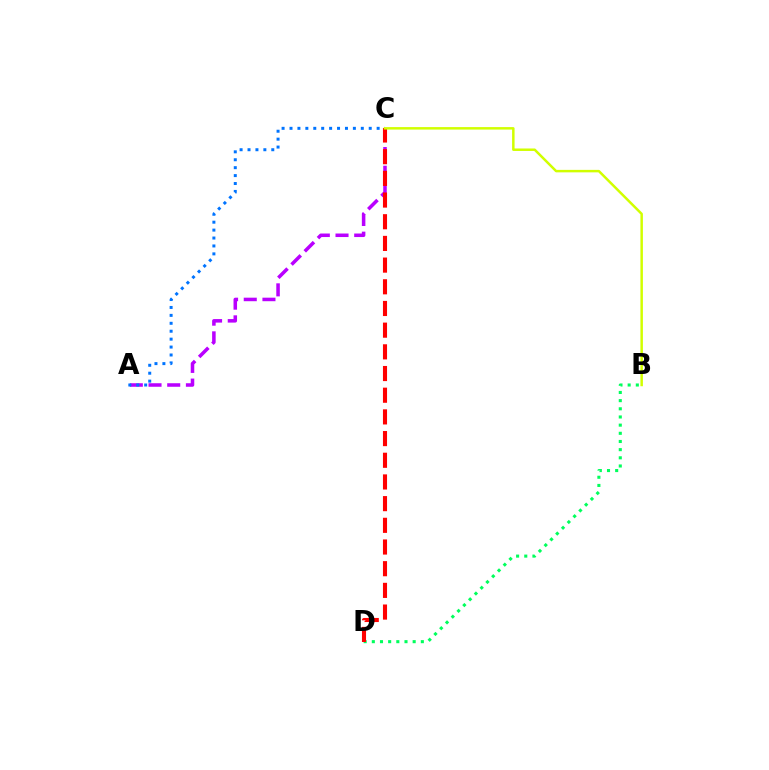{('A', 'C'): [{'color': '#b900ff', 'line_style': 'dashed', 'thickness': 2.54}, {'color': '#0074ff', 'line_style': 'dotted', 'thickness': 2.15}], ('B', 'D'): [{'color': '#00ff5c', 'line_style': 'dotted', 'thickness': 2.22}], ('C', 'D'): [{'color': '#ff0000', 'line_style': 'dashed', 'thickness': 2.95}], ('B', 'C'): [{'color': '#d1ff00', 'line_style': 'solid', 'thickness': 1.79}]}